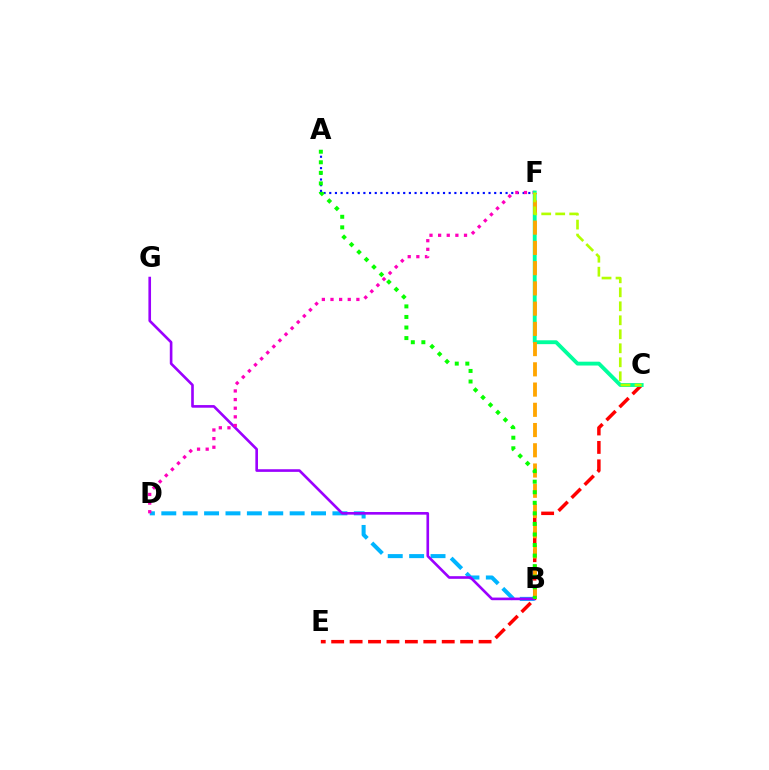{('B', 'D'): [{'color': '#00b5ff', 'line_style': 'dashed', 'thickness': 2.91}], ('A', 'F'): [{'color': '#0010ff', 'line_style': 'dotted', 'thickness': 1.55}], ('B', 'G'): [{'color': '#9b00ff', 'line_style': 'solid', 'thickness': 1.9}], ('C', 'E'): [{'color': '#ff0000', 'line_style': 'dashed', 'thickness': 2.5}], ('D', 'F'): [{'color': '#ff00bd', 'line_style': 'dotted', 'thickness': 2.35}], ('C', 'F'): [{'color': '#00ff9d', 'line_style': 'solid', 'thickness': 2.78}, {'color': '#b3ff00', 'line_style': 'dashed', 'thickness': 1.9}], ('B', 'F'): [{'color': '#ffa500', 'line_style': 'dashed', 'thickness': 2.75}], ('A', 'B'): [{'color': '#08ff00', 'line_style': 'dotted', 'thickness': 2.87}]}